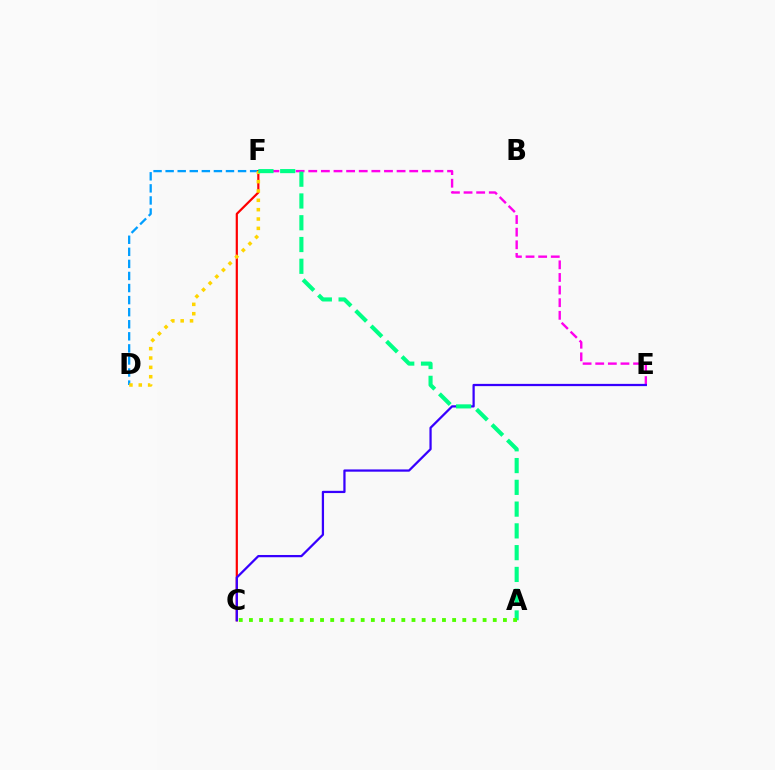{('D', 'F'): [{'color': '#009eff', 'line_style': 'dashed', 'thickness': 1.64}, {'color': '#ffd500', 'line_style': 'dotted', 'thickness': 2.54}], ('E', 'F'): [{'color': '#ff00ed', 'line_style': 'dashed', 'thickness': 1.71}], ('C', 'F'): [{'color': '#ff0000', 'line_style': 'solid', 'thickness': 1.59}], ('C', 'E'): [{'color': '#3700ff', 'line_style': 'solid', 'thickness': 1.62}], ('A', 'F'): [{'color': '#00ff86', 'line_style': 'dashed', 'thickness': 2.96}], ('A', 'C'): [{'color': '#4fff00', 'line_style': 'dotted', 'thickness': 2.76}]}